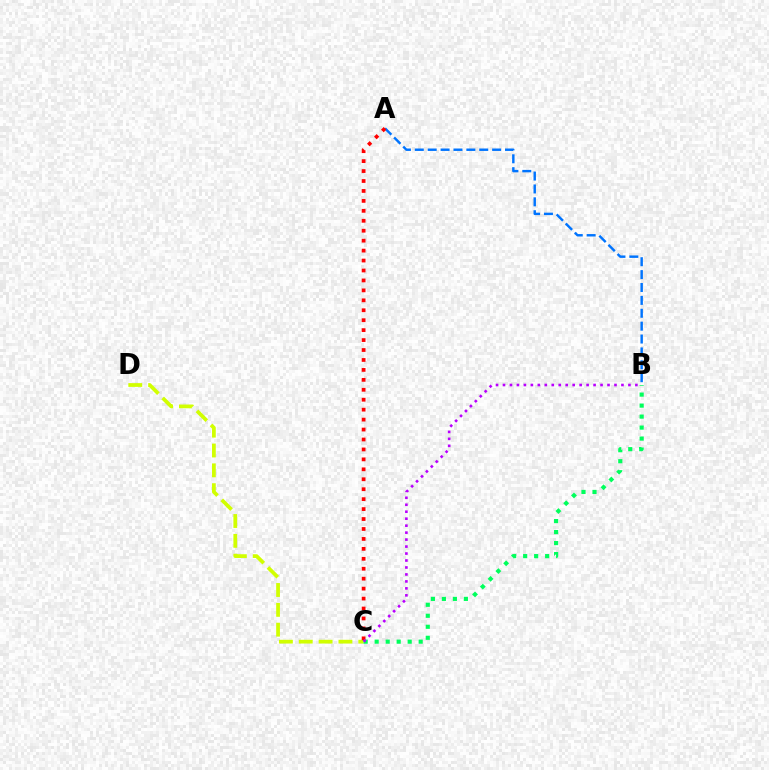{('A', 'B'): [{'color': '#0074ff', 'line_style': 'dashed', 'thickness': 1.75}], ('C', 'D'): [{'color': '#d1ff00', 'line_style': 'dashed', 'thickness': 2.7}], ('B', 'C'): [{'color': '#00ff5c', 'line_style': 'dotted', 'thickness': 2.99}, {'color': '#b900ff', 'line_style': 'dotted', 'thickness': 1.89}], ('A', 'C'): [{'color': '#ff0000', 'line_style': 'dotted', 'thickness': 2.7}]}